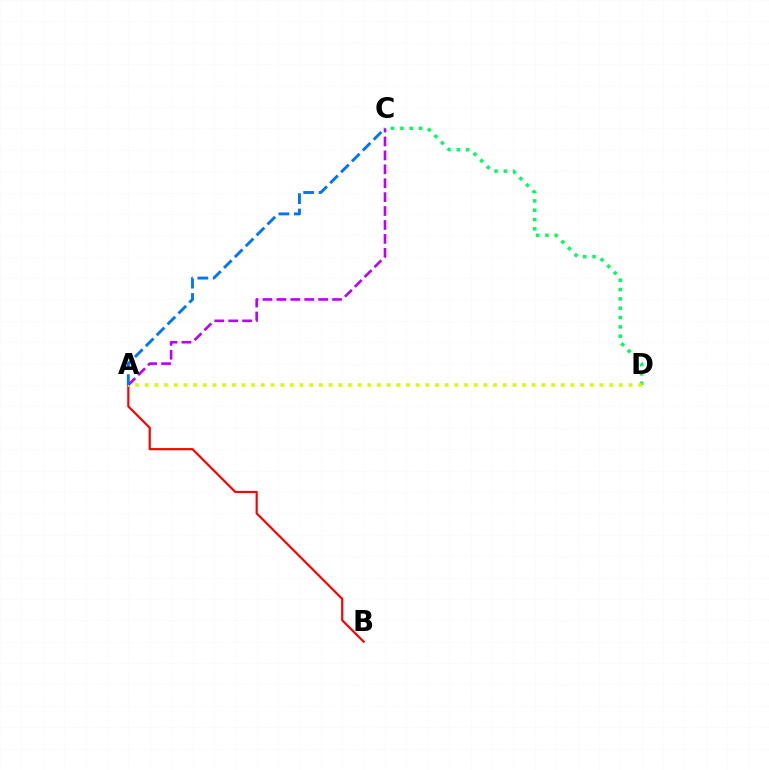{('A', 'B'): [{'color': '#ff0000', 'line_style': 'solid', 'thickness': 1.57}], ('A', 'C'): [{'color': '#b900ff', 'line_style': 'dashed', 'thickness': 1.89}, {'color': '#0074ff', 'line_style': 'dashed', 'thickness': 2.09}], ('C', 'D'): [{'color': '#00ff5c', 'line_style': 'dotted', 'thickness': 2.53}], ('A', 'D'): [{'color': '#d1ff00', 'line_style': 'dotted', 'thickness': 2.63}]}